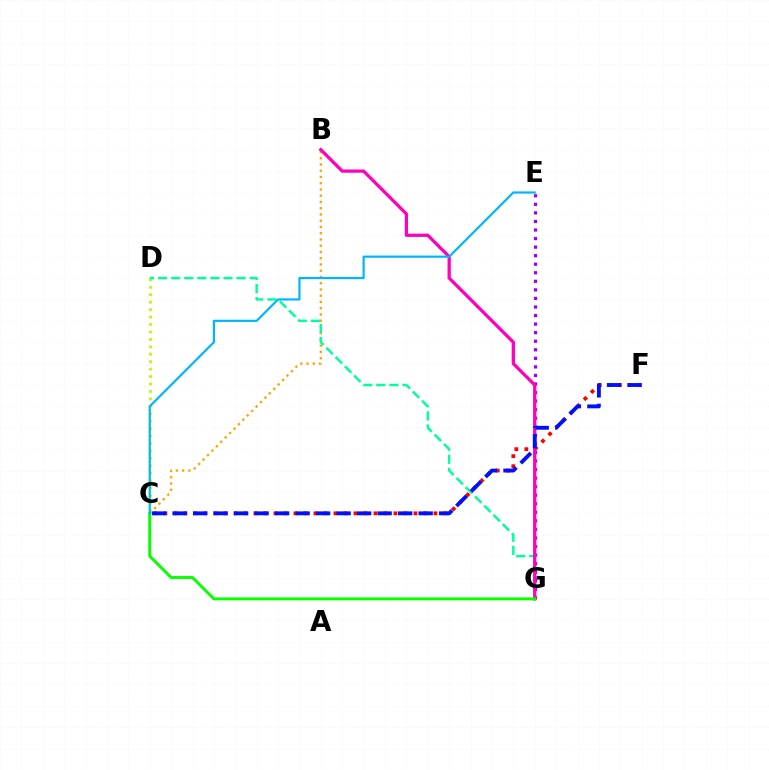{('E', 'G'): [{'color': '#9b00ff', 'line_style': 'dotted', 'thickness': 2.32}], ('B', 'C'): [{'color': '#ffa500', 'line_style': 'dotted', 'thickness': 1.7}], ('C', 'D'): [{'color': '#b3ff00', 'line_style': 'dotted', 'thickness': 2.02}], ('C', 'F'): [{'color': '#ff0000', 'line_style': 'dotted', 'thickness': 2.72}, {'color': '#0010ff', 'line_style': 'dashed', 'thickness': 2.79}], ('D', 'G'): [{'color': '#00ff9d', 'line_style': 'dashed', 'thickness': 1.78}], ('B', 'G'): [{'color': '#ff00bd', 'line_style': 'solid', 'thickness': 2.35}], ('C', 'G'): [{'color': '#08ff00', 'line_style': 'solid', 'thickness': 2.1}], ('C', 'E'): [{'color': '#00b5ff', 'line_style': 'solid', 'thickness': 1.57}]}